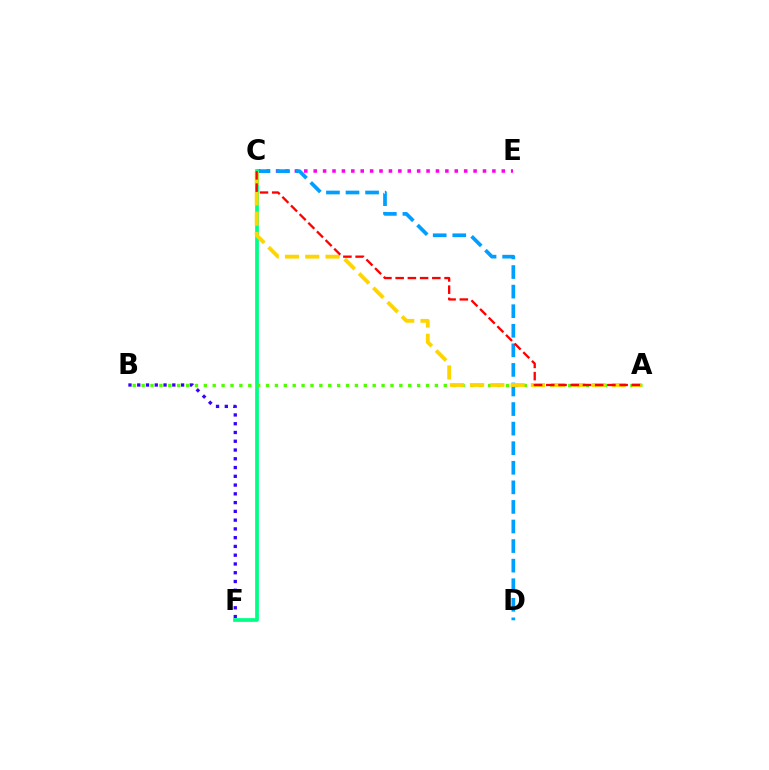{('C', 'E'): [{'color': '#ff00ed', 'line_style': 'dotted', 'thickness': 2.56}], ('B', 'F'): [{'color': '#3700ff', 'line_style': 'dotted', 'thickness': 2.38}], ('C', 'D'): [{'color': '#009eff', 'line_style': 'dashed', 'thickness': 2.66}], ('C', 'F'): [{'color': '#00ff86', 'line_style': 'solid', 'thickness': 2.69}], ('A', 'B'): [{'color': '#4fff00', 'line_style': 'dotted', 'thickness': 2.41}], ('A', 'C'): [{'color': '#ffd500', 'line_style': 'dashed', 'thickness': 2.75}, {'color': '#ff0000', 'line_style': 'dashed', 'thickness': 1.66}]}